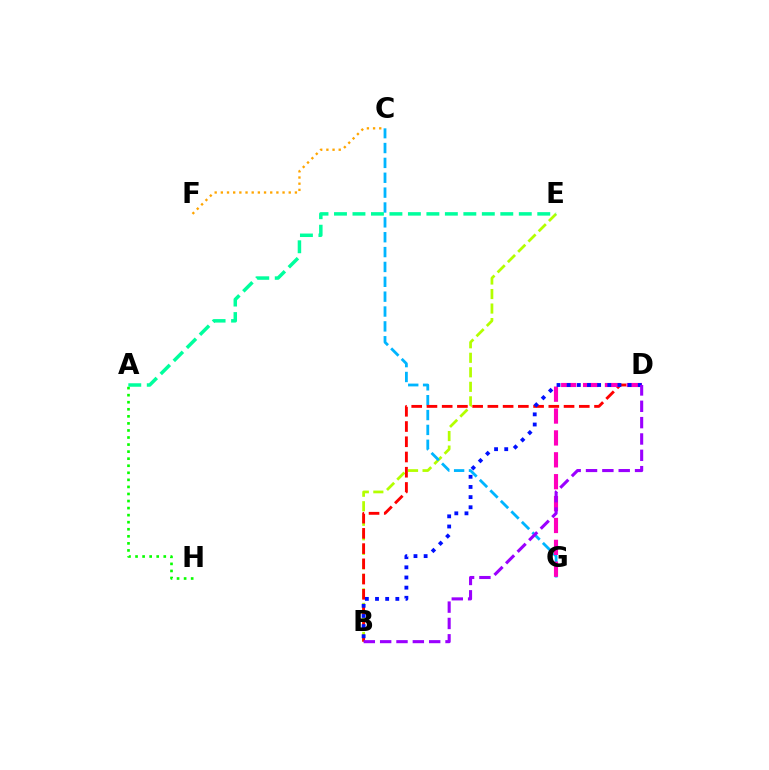{('B', 'E'): [{'color': '#b3ff00', 'line_style': 'dashed', 'thickness': 1.97}], ('A', 'H'): [{'color': '#08ff00', 'line_style': 'dotted', 'thickness': 1.92}], ('C', 'G'): [{'color': '#00b5ff', 'line_style': 'dashed', 'thickness': 2.02}], ('C', 'F'): [{'color': '#ffa500', 'line_style': 'dotted', 'thickness': 1.68}], ('B', 'D'): [{'color': '#ff0000', 'line_style': 'dashed', 'thickness': 2.07}, {'color': '#0010ff', 'line_style': 'dotted', 'thickness': 2.76}, {'color': '#9b00ff', 'line_style': 'dashed', 'thickness': 2.22}], ('D', 'G'): [{'color': '#ff00bd', 'line_style': 'dashed', 'thickness': 2.97}], ('A', 'E'): [{'color': '#00ff9d', 'line_style': 'dashed', 'thickness': 2.51}]}